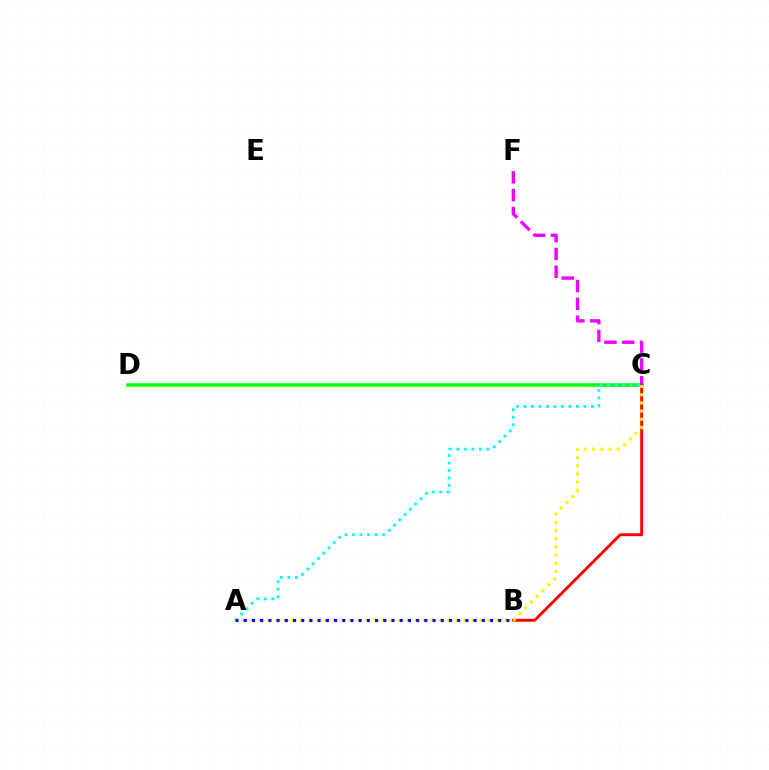{('C', 'D'): [{'color': '#08ff00', 'line_style': 'solid', 'thickness': 2.53}], ('B', 'C'): [{'color': '#ff0000', 'line_style': 'solid', 'thickness': 2.08}], ('C', 'F'): [{'color': '#ee00ff', 'line_style': 'dashed', 'thickness': 2.42}], ('A', 'C'): [{'color': '#00fff6', 'line_style': 'dotted', 'thickness': 2.04}, {'color': '#fcf500', 'line_style': 'dotted', 'thickness': 2.22}], ('A', 'B'): [{'color': '#0010ff', 'line_style': 'dotted', 'thickness': 2.23}]}